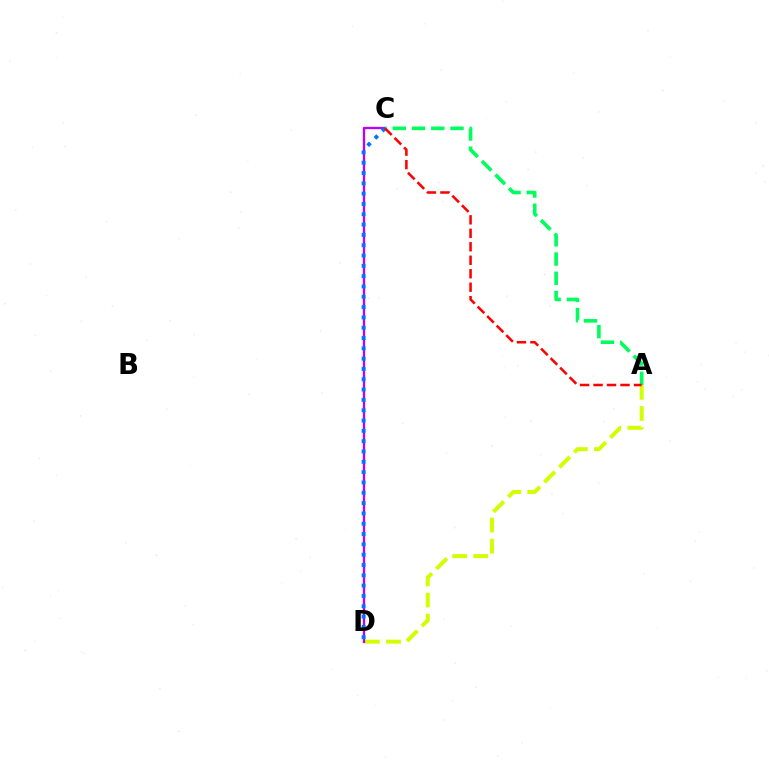{('A', 'D'): [{'color': '#d1ff00', 'line_style': 'dashed', 'thickness': 2.87}], ('C', 'D'): [{'color': '#b900ff', 'line_style': 'solid', 'thickness': 1.65}, {'color': '#0074ff', 'line_style': 'dotted', 'thickness': 2.8}], ('A', 'C'): [{'color': '#00ff5c', 'line_style': 'dashed', 'thickness': 2.61}, {'color': '#ff0000', 'line_style': 'dashed', 'thickness': 1.83}]}